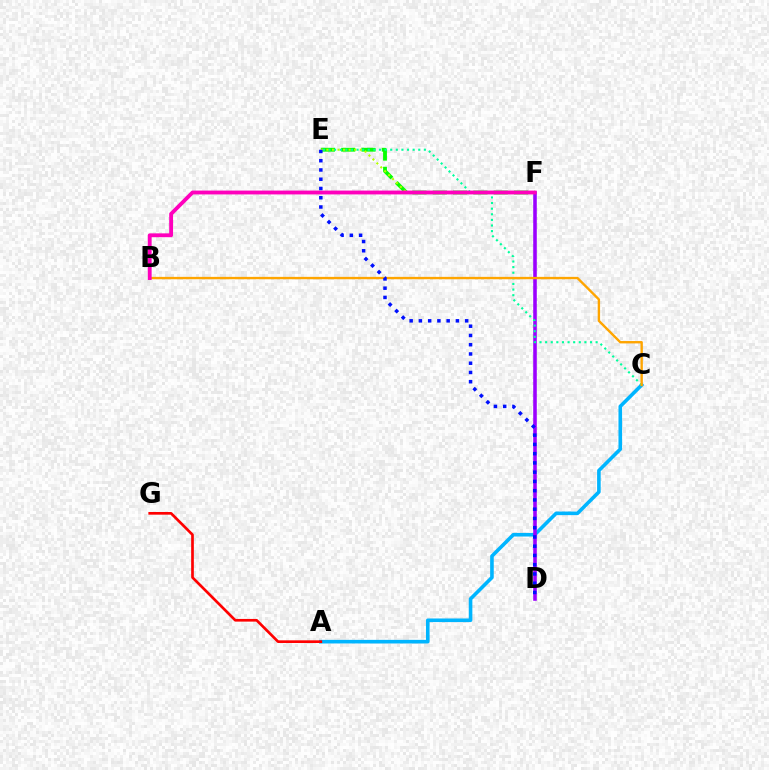{('A', 'C'): [{'color': '#00b5ff', 'line_style': 'solid', 'thickness': 2.59}], ('D', 'F'): [{'color': '#9b00ff', 'line_style': 'solid', 'thickness': 2.57}], ('E', 'F'): [{'color': '#08ff00', 'line_style': 'dashed', 'thickness': 2.76}, {'color': '#b3ff00', 'line_style': 'dotted', 'thickness': 1.51}], ('C', 'E'): [{'color': '#00ff9d', 'line_style': 'dotted', 'thickness': 1.52}], ('B', 'C'): [{'color': '#ffa500', 'line_style': 'solid', 'thickness': 1.71}], ('A', 'G'): [{'color': '#ff0000', 'line_style': 'solid', 'thickness': 1.93}], ('B', 'F'): [{'color': '#ff00bd', 'line_style': 'solid', 'thickness': 2.76}], ('D', 'E'): [{'color': '#0010ff', 'line_style': 'dotted', 'thickness': 2.51}]}